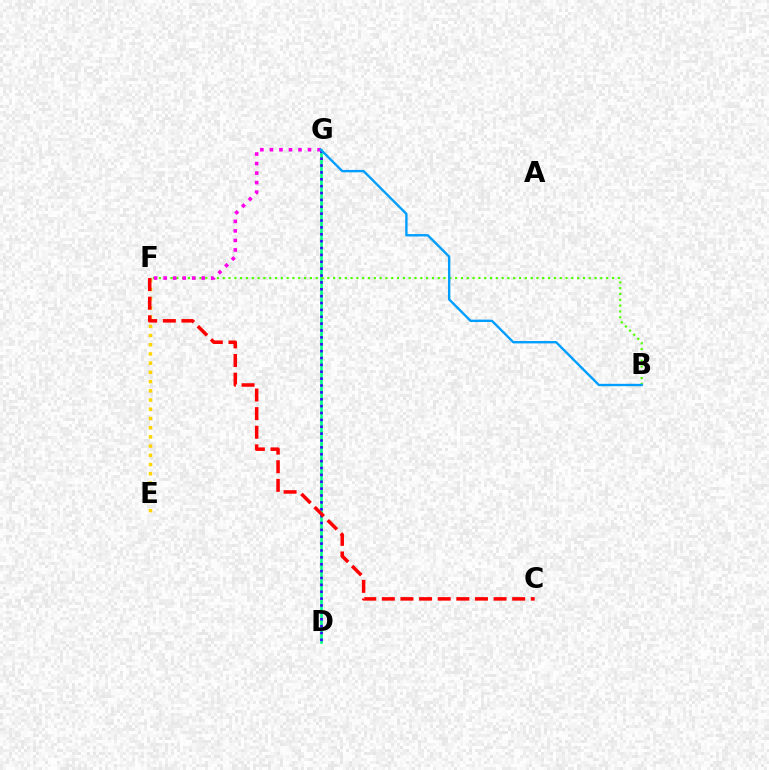{('E', 'F'): [{'color': '#ffd500', 'line_style': 'dotted', 'thickness': 2.5}], ('D', 'G'): [{'color': '#00ff86', 'line_style': 'solid', 'thickness': 1.9}, {'color': '#3700ff', 'line_style': 'dotted', 'thickness': 1.87}], ('B', 'F'): [{'color': '#4fff00', 'line_style': 'dotted', 'thickness': 1.58}], ('C', 'F'): [{'color': '#ff0000', 'line_style': 'dashed', 'thickness': 2.53}], ('F', 'G'): [{'color': '#ff00ed', 'line_style': 'dotted', 'thickness': 2.59}], ('B', 'G'): [{'color': '#009eff', 'line_style': 'solid', 'thickness': 1.71}]}